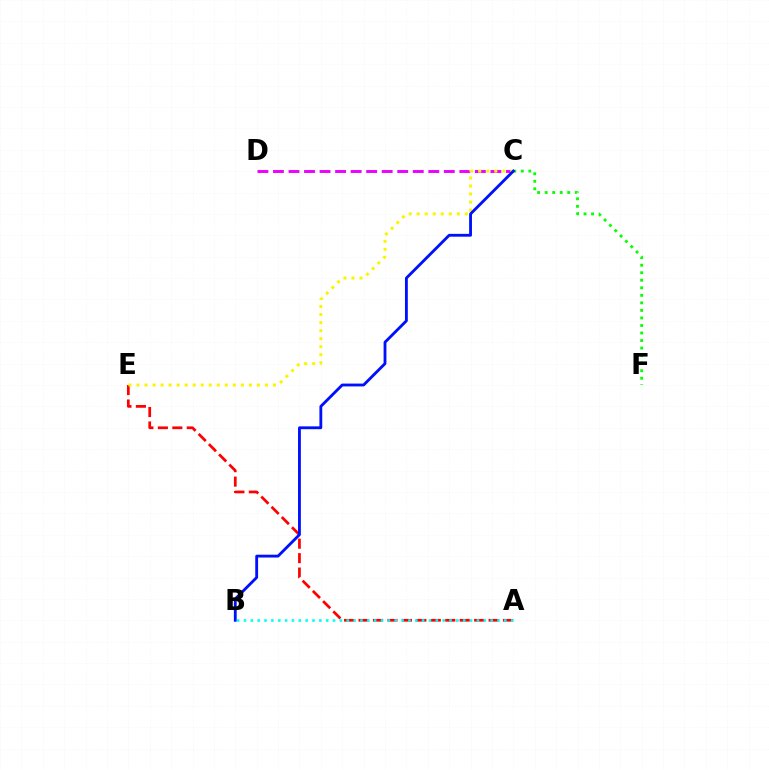{('A', 'E'): [{'color': '#ff0000', 'line_style': 'dashed', 'thickness': 1.96}], ('C', 'D'): [{'color': '#ee00ff', 'line_style': 'dashed', 'thickness': 2.11}], ('C', 'E'): [{'color': '#fcf500', 'line_style': 'dotted', 'thickness': 2.18}], ('C', 'F'): [{'color': '#08ff00', 'line_style': 'dotted', 'thickness': 2.05}], ('B', 'C'): [{'color': '#0010ff', 'line_style': 'solid', 'thickness': 2.04}], ('A', 'B'): [{'color': '#00fff6', 'line_style': 'dotted', 'thickness': 1.86}]}